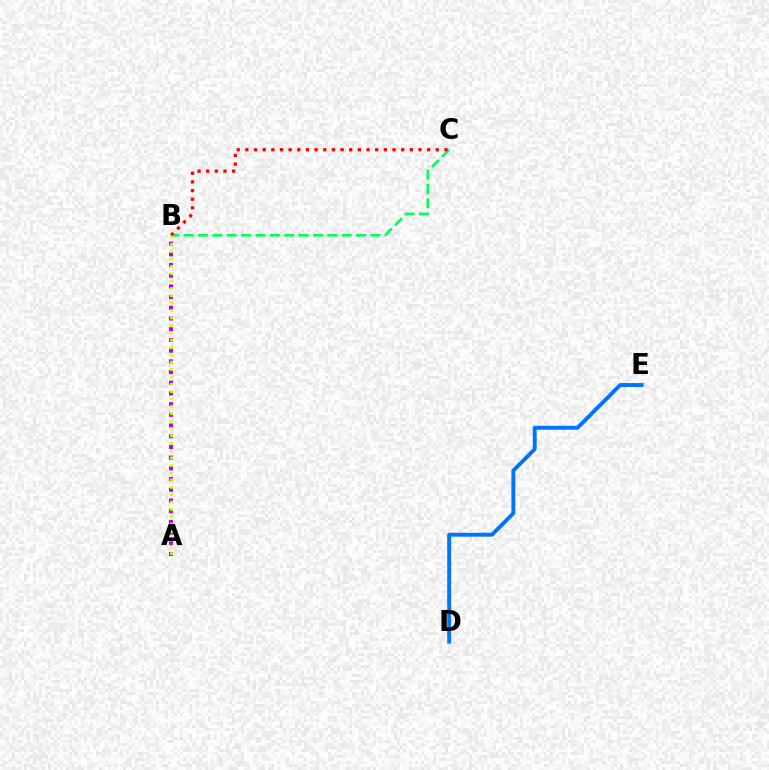{('B', 'C'): [{'color': '#00ff5c', 'line_style': 'dashed', 'thickness': 1.95}, {'color': '#ff0000', 'line_style': 'dotted', 'thickness': 2.35}], ('A', 'B'): [{'color': '#b900ff', 'line_style': 'dotted', 'thickness': 2.91}, {'color': '#d1ff00', 'line_style': 'dotted', 'thickness': 2.0}], ('D', 'E'): [{'color': '#0074ff', 'line_style': 'solid', 'thickness': 2.81}]}